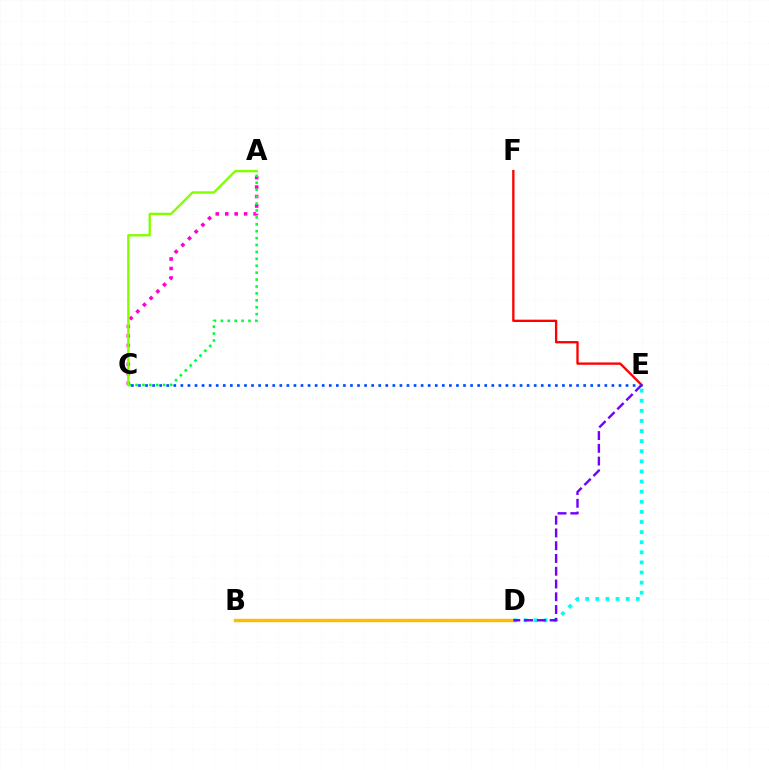{('E', 'F'): [{'color': '#ff0000', 'line_style': 'solid', 'thickness': 1.68}], ('A', 'C'): [{'color': '#ff00cf', 'line_style': 'dotted', 'thickness': 2.57}, {'color': '#00ff39', 'line_style': 'dotted', 'thickness': 1.88}, {'color': '#84ff00', 'line_style': 'solid', 'thickness': 1.72}], ('D', 'E'): [{'color': '#00fff6', 'line_style': 'dotted', 'thickness': 2.75}, {'color': '#7200ff', 'line_style': 'dashed', 'thickness': 1.73}], ('C', 'E'): [{'color': '#004bff', 'line_style': 'dotted', 'thickness': 1.92}], ('B', 'D'): [{'color': '#ffbd00', 'line_style': 'solid', 'thickness': 2.45}]}